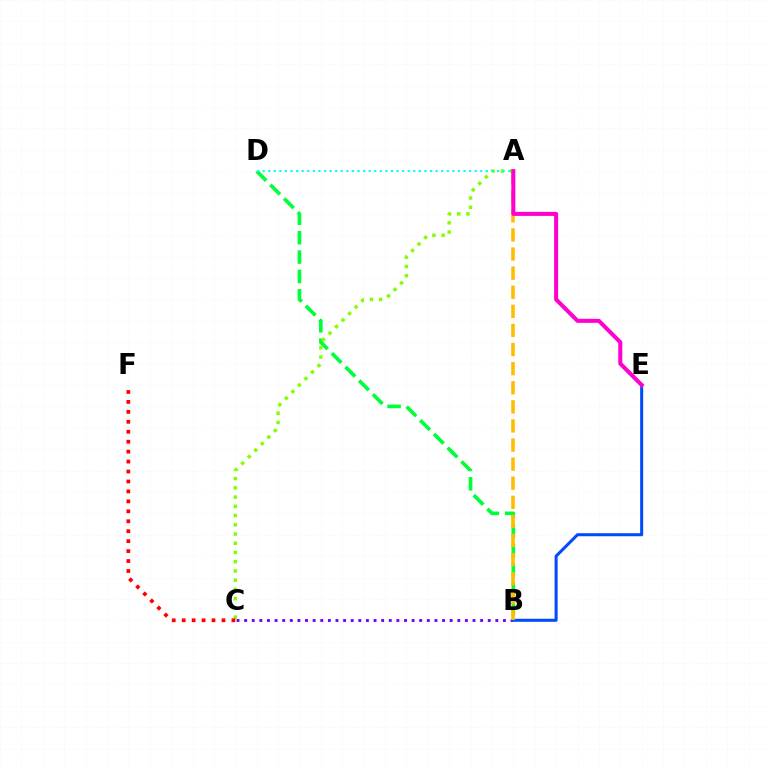{('B', 'D'): [{'color': '#00ff39', 'line_style': 'dashed', 'thickness': 2.63}], ('A', 'C'): [{'color': '#84ff00', 'line_style': 'dotted', 'thickness': 2.51}], ('B', 'C'): [{'color': '#7200ff', 'line_style': 'dotted', 'thickness': 2.07}], ('A', 'D'): [{'color': '#00fff6', 'line_style': 'dotted', 'thickness': 1.52}], ('C', 'F'): [{'color': '#ff0000', 'line_style': 'dotted', 'thickness': 2.7}], ('B', 'E'): [{'color': '#004bff', 'line_style': 'solid', 'thickness': 2.19}], ('A', 'B'): [{'color': '#ffbd00', 'line_style': 'dashed', 'thickness': 2.59}], ('A', 'E'): [{'color': '#ff00cf', 'line_style': 'solid', 'thickness': 2.9}]}